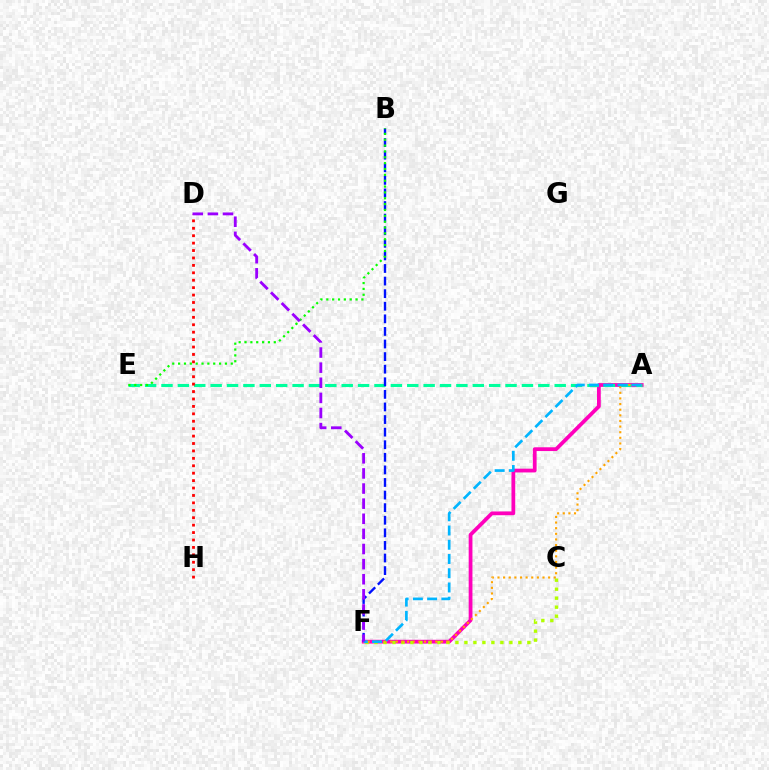{('A', 'F'): [{'color': '#ff00bd', 'line_style': 'solid', 'thickness': 2.71}, {'color': '#ffa500', 'line_style': 'dotted', 'thickness': 1.53}, {'color': '#00b5ff', 'line_style': 'dashed', 'thickness': 1.93}], ('A', 'E'): [{'color': '#00ff9d', 'line_style': 'dashed', 'thickness': 2.23}], ('B', 'F'): [{'color': '#0010ff', 'line_style': 'dashed', 'thickness': 1.71}], ('B', 'E'): [{'color': '#08ff00', 'line_style': 'dotted', 'thickness': 1.59}], ('D', 'H'): [{'color': '#ff0000', 'line_style': 'dotted', 'thickness': 2.02}], ('C', 'F'): [{'color': '#b3ff00', 'line_style': 'dotted', 'thickness': 2.44}], ('D', 'F'): [{'color': '#9b00ff', 'line_style': 'dashed', 'thickness': 2.05}]}